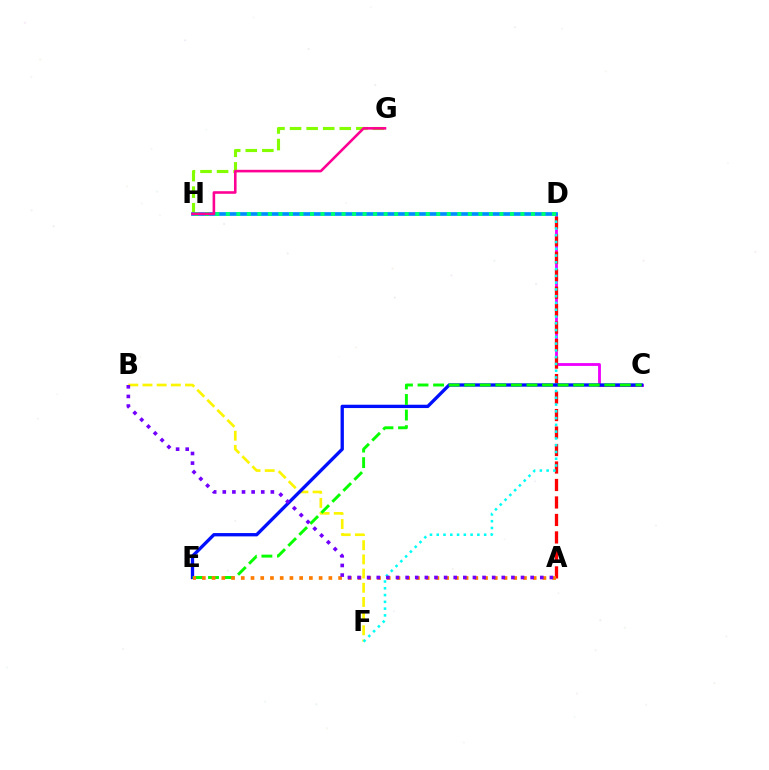{('C', 'D'): [{'color': '#ee00ff', 'line_style': 'solid', 'thickness': 2.05}], ('B', 'F'): [{'color': '#fcf500', 'line_style': 'dashed', 'thickness': 1.93}], ('A', 'D'): [{'color': '#ff0000', 'line_style': 'dashed', 'thickness': 2.38}], ('D', 'F'): [{'color': '#00fff6', 'line_style': 'dotted', 'thickness': 1.84}], ('C', 'E'): [{'color': '#0010ff', 'line_style': 'solid', 'thickness': 2.39}, {'color': '#08ff00', 'line_style': 'dashed', 'thickness': 2.11}], ('G', 'H'): [{'color': '#84ff00', 'line_style': 'dashed', 'thickness': 2.25}, {'color': '#ff0094', 'line_style': 'solid', 'thickness': 1.86}], ('A', 'E'): [{'color': '#ff7c00', 'line_style': 'dotted', 'thickness': 2.64}], ('A', 'B'): [{'color': '#7200ff', 'line_style': 'dotted', 'thickness': 2.61}], ('D', 'H'): [{'color': '#008cff', 'line_style': 'solid', 'thickness': 2.65}, {'color': '#00ff74', 'line_style': 'dotted', 'thickness': 2.86}]}